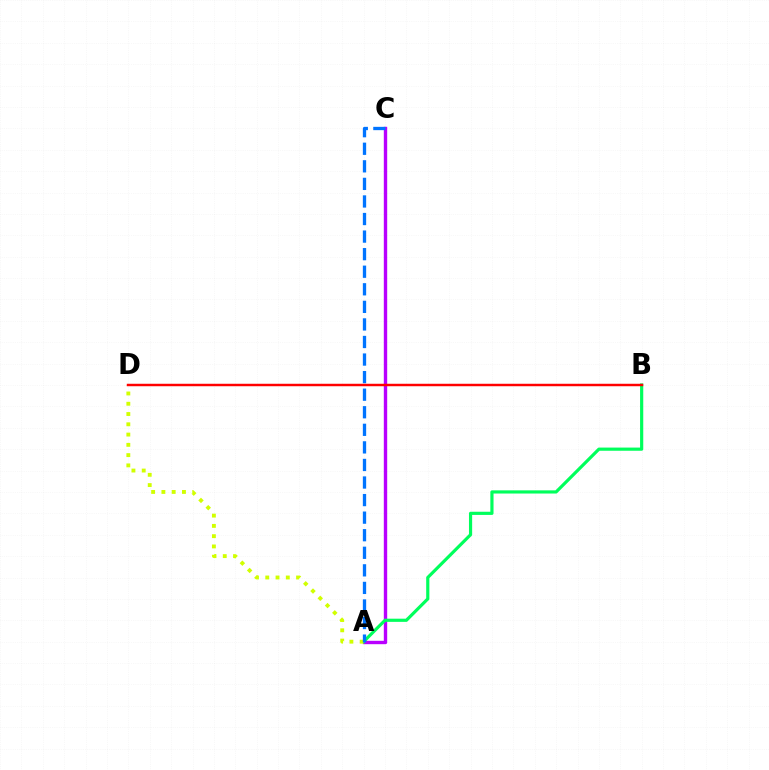{('A', 'C'): [{'color': '#b900ff', 'line_style': 'solid', 'thickness': 2.43}, {'color': '#0074ff', 'line_style': 'dashed', 'thickness': 2.39}], ('A', 'B'): [{'color': '#00ff5c', 'line_style': 'solid', 'thickness': 2.29}], ('A', 'D'): [{'color': '#d1ff00', 'line_style': 'dotted', 'thickness': 2.79}], ('B', 'D'): [{'color': '#ff0000', 'line_style': 'solid', 'thickness': 1.77}]}